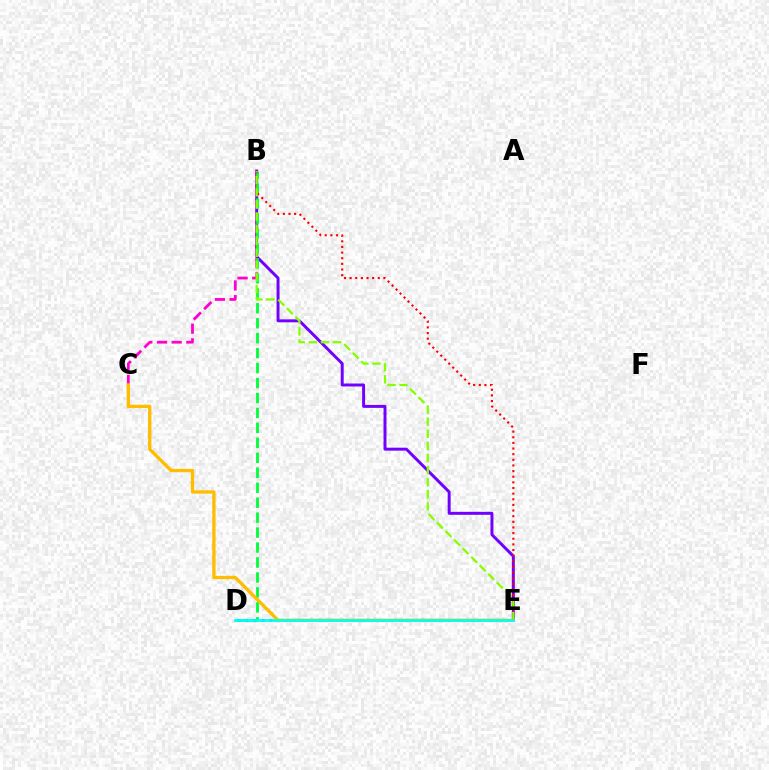{('B', 'E'): [{'color': '#7200ff', 'line_style': 'solid', 'thickness': 2.13}, {'color': '#ff0000', 'line_style': 'dotted', 'thickness': 1.53}, {'color': '#84ff00', 'line_style': 'dashed', 'thickness': 1.64}], ('B', 'C'): [{'color': '#ff00cf', 'line_style': 'dashed', 'thickness': 2.0}], ('B', 'D'): [{'color': '#00ff39', 'line_style': 'dashed', 'thickness': 2.03}], ('D', 'E'): [{'color': '#004bff', 'line_style': 'dotted', 'thickness': 2.18}, {'color': '#00fff6', 'line_style': 'solid', 'thickness': 1.97}], ('C', 'E'): [{'color': '#ffbd00', 'line_style': 'solid', 'thickness': 2.4}]}